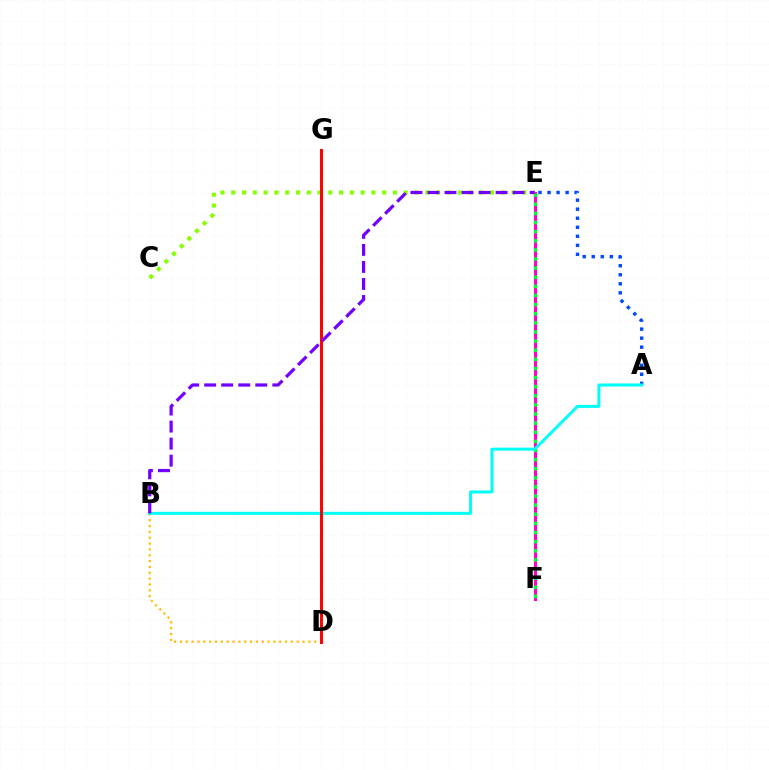{('E', 'F'): [{'color': '#ff00cf', 'line_style': 'solid', 'thickness': 2.21}, {'color': '#00ff39', 'line_style': 'dotted', 'thickness': 2.48}], ('C', 'E'): [{'color': '#84ff00', 'line_style': 'dotted', 'thickness': 2.93}], ('A', 'E'): [{'color': '#004bff', 'line_style': 'dotted', 'thickness': 2.45}], ('B', 'D'): [{'color': '#ffbd00', 'line_style': 'dotted', 'thickness': 1.59}], ('A', 'B'): [{'color': '#00fff6', 'line_style': 'solid', 'thickness': 2.17}], ('D', 'G'): [{'color': '#ff0000', 'line_style': 'solid', 'thickness': 2.13}], ('B', 'E'): [{'color': '#7200ff', 'line_style': 'dashed', 'thickness': 2.31}]}